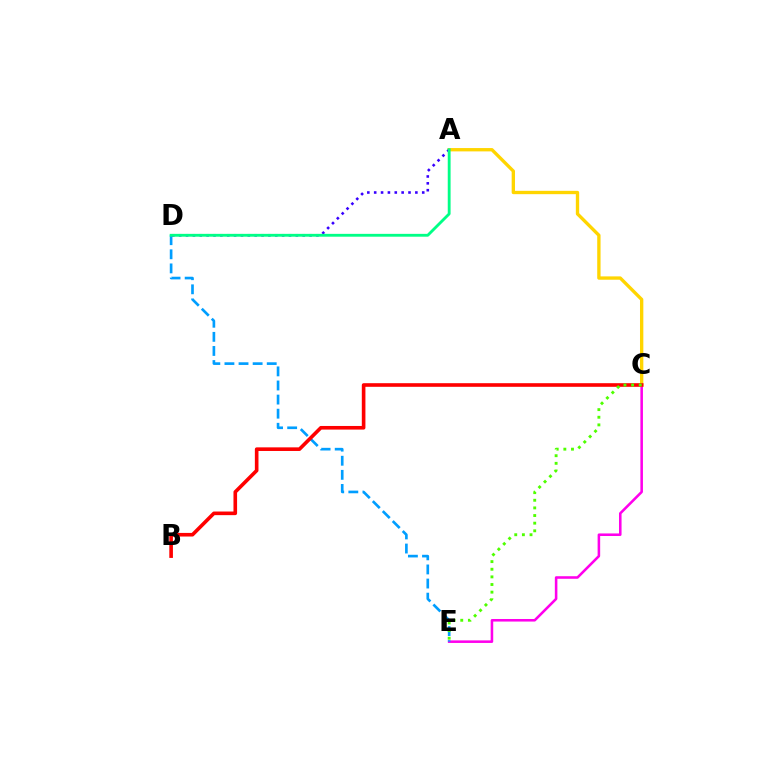{('C', 'E'): [{'color': '#ff00ed', 'line_style': 'solid', 'thickness': 1.84}, {'color': '#4fff00', 'line_style': 'dotted', 'thickness': 2.07}], ('D', 'E'): [{'color': '#009eff', 'line_style': 'dashed', 'thickness': 1.92}], ('A', 'C'): [{'color': '#ffd500', 'line_style': 'solid', 'thickness': 2.4}], ('A', 'D'): [{'color': '#3700ff', 'line_style': 'dotted', 'thickness': 1.86}, {'color': '#00ff86', 'line_style': 'solid', 'thickness': 2.05}], ('B', 'C'): [{'color': '#ff0000', 'line_style': 'solid', 'thickness': 2.61}]}